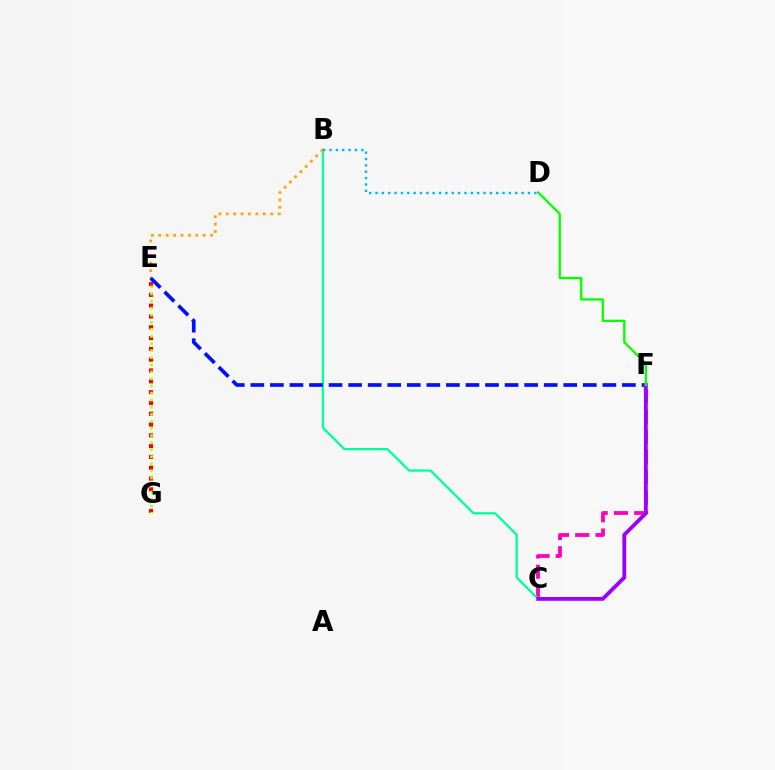{('E', 'G'): [{'color': '#ff0000', 'line_style': 'dotted', 'thickness': 2.94}, {'color': '#b3ff00', 'line_style': 'dotted', 'thickness': 1.92}], ('C', 'F'): [{'color': '#ff00bd', 'line_style': 'dashed', 'thickness': 2.75}, {'color': '#9b00ff', 'line_style': 'solid', 'thickness': 2.75}], ('B', 'C'): [{'color': '#00ff9d', 'line_style': 'solid', 'thickness': 1.66}], ('B', 'E'): [{'color': '#ffa500', 'line_style': 'dotted', 'thickness': 2.01}], ('E', 'F'): [{'color': '#0010ff', 'line_style': 'dashed', 'thickness': 2.66}], ('B', 'D'): [{'color': '#00b5ff', 'line_style': 'dotted', 'thickness': 1.73}], ('D', 'F'): [{'color': '#08ff00', 'line_style': 'solid', 'thickness': 1.65}]}